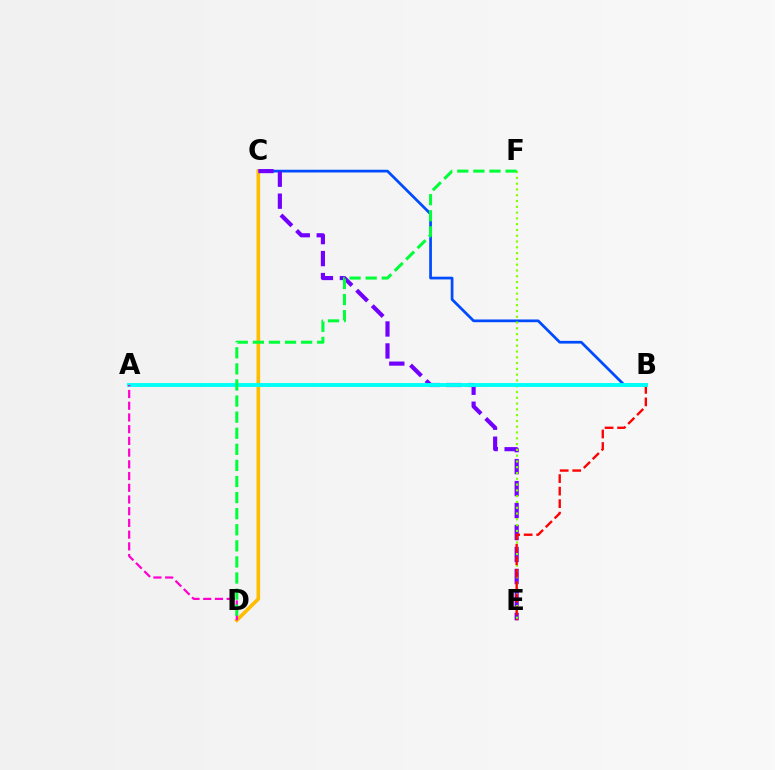{('B', 'C'): [{'color': '#004bff', 'line_style': 'solid', 'thickness': 1.96}], ('C', 'D'): [{'color': '#ffbd00', 'line_style': 'solid', 'thickness': 2.62}], ('C', 'E'): [{'color': '#7200ff', 'line_style': 'dashed', 'thickness': 2.98}], ('E', 'F'): [{'color': '#84ff00', 'line_style': 'dotted', 'thickness': 1.57}], ('B', 'E'): [{'color': '#ff0000', 'line_style': 'dashed', 'thickness': 1.7}], ('A', 'B'): [{'color': '#00fff6', 'line_style': 'solid', 'thickness': 2.81}], ('A', 'D'): [{'color': '#ff00cf', 'line_style': 'dashed', 'thickness': 1.59}], ('D', 'F'): [{'color': '#00ff39', 'line_style': 'dashed', 'thickness': 2.19}]}